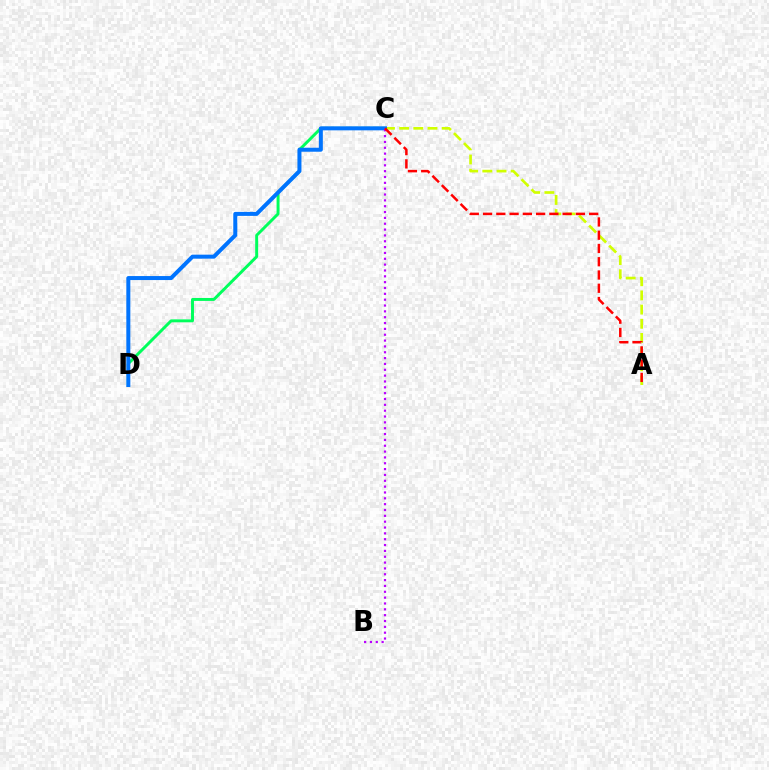{('A', 'C'): [{'color': '#d1ff00', 'line_style': 'dashed', 'thickness': 1.93}, {'color': '#ff0000', 'line_style': 'dashed', 'thickness': 1.8}], ('C', 'D'): [{'color': '#00ff5c', 'line_style': 'solid', 'thickness': 2.12}, {'color': '#0074ff', 'line_style': 'solid', 'thickness': 2.88}], ('B', 'C'): [{'color': '#b900ff', 'line_style': 'dotted', 'thickness': 1.59}]}